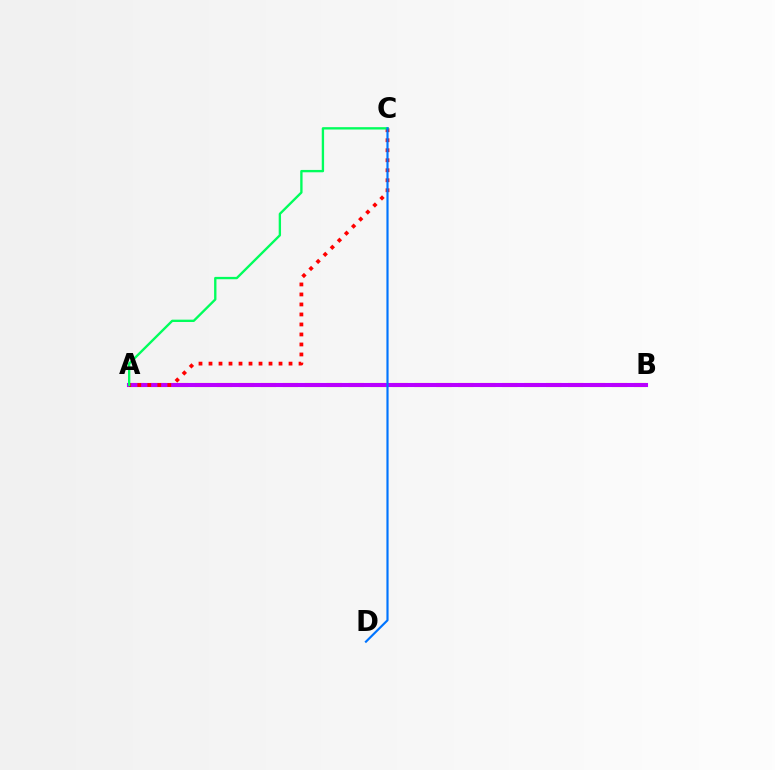{('A', 'B'): [{'color': '#d1ff00', 'line_style': 'dashed', 'thickness': 2.98}, {'color': '#b900ff', 'line_style': 'solid', 'thickness': 2.93}], ('A', 'C'): [{'color': '#ff0000', 'line_style': 'dotted', 'thickness': 2.72}, {'color': '#00ff5c', 'line_style': 'solid', 'thickness': 1.69}], ('C', 'D'): [{'color': '#0074ff', 'line_style': 'solid', 'thickness': 1.56}]}